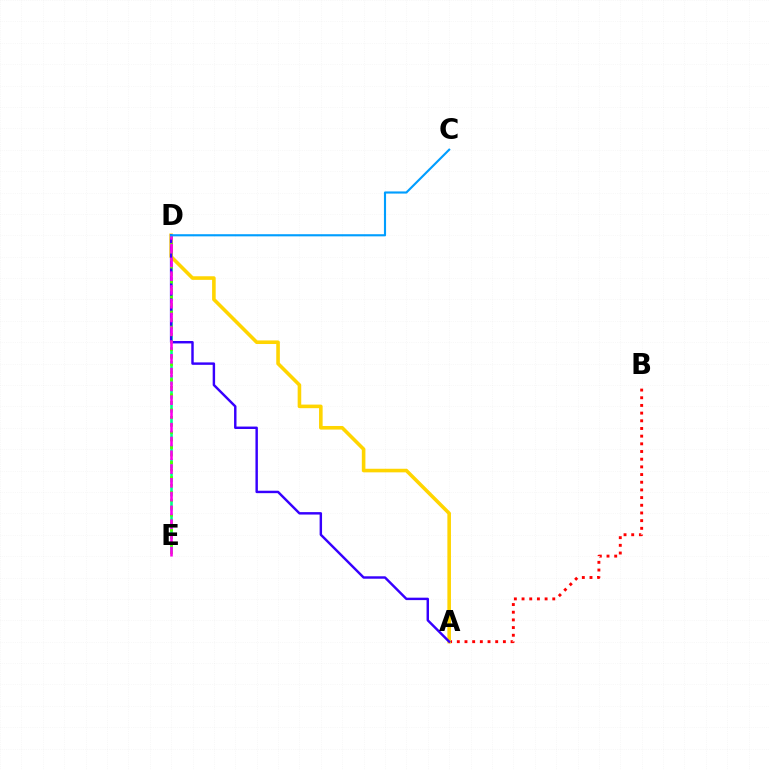{('D', 'E'): [{'color': '#00ff86', 'line_style': 'dashed', 'thickness': 1.9}, {'color': '#4fff00', 'line_style': 'dotted', 'thickness': 2.04}, {'color': '#ff00ed', 'line_style': 'dashed', 'thickness': 1.87}], ('A', 'B'): [{'color': '#ff0000', 'line_style': 'dotted', 'thickness': 2.09}], ('A', 'D'): [{'color': '#ffd500', 'line_style': 'solid', 'thickness': 2.59}, {'color': '#3700ff', 'line_style': 'solid', 'thickness': 1.75}], ('C', 'D'): [{'color': '#009eff', 'line_style': 'solid', 'thickness': 1.54}]}